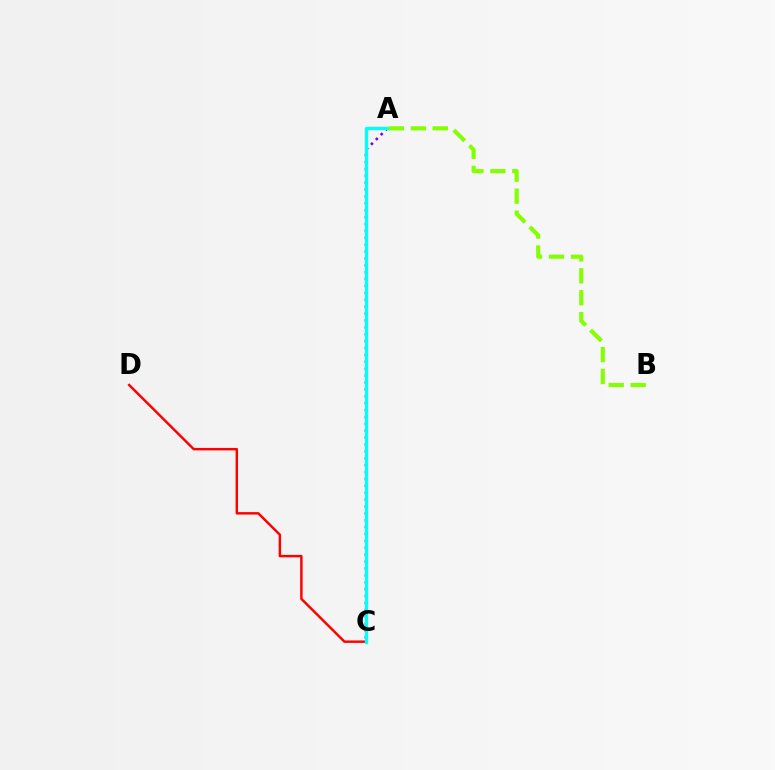{('C', 'D'): [{'color': '#ff0000', 'line_style': 'solid', 'thickness': 1.76}], ('A', 'C'): [{'color': '#7200ff', 'line_style': 'dotted', 'thickness': 1.87}, {'color': '#00fff6', 'line_style': 'solid', 'thickness': 2.38}], ('A', 'B'): [{'color': '#84ff00', 'line_style': 'dashed', 'thickness': 2.98}]}